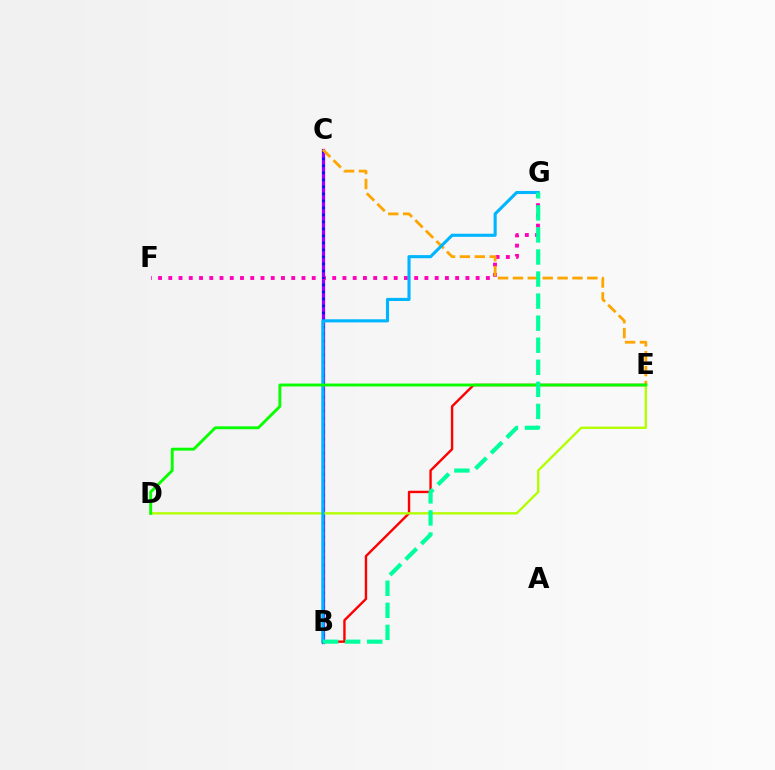{('B', 'C'): [{'color': '#9b00ff', 'line_style': 'solid', 'thickness': 2.34}, {'color': '#0010ff', 'line_style': 'dotted', 'thickness': 1.9}], ('F', 'G'): [{'color': '#ff00bd', 'line_style': 'dotted', 'thickness': 2.78}], ('C', 'E'): [{'color': '#ffa500', 'line_style': 'dashed', 'thickness': 2.02}], ('B', 'E'): [{'color': '#ff0000', 'line_style': 'solid', 'thickness': 1.72}], ('D', 'E'): [{'color': '#b3ff00', 'line_style': 'solid', 'thickness': 1.7}, {'color': '#08ff00', 'line_style': 'solid', 'thickness': 2.08}], ('B', 'G'): [{'color': '#00b5ff', 'line_style': 'solid', 'thickness': 2.24}, {'color': '#00ff9d', 'line_style': 'dashed', 'thickness': 3.0}]}